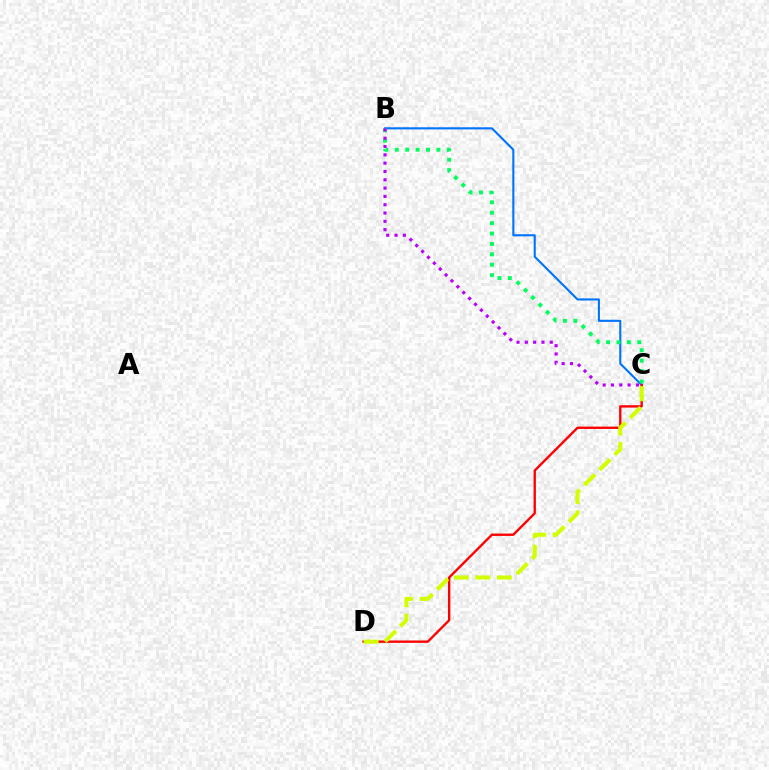{('B', 'C'): [{'color': '#0074ff', 'line_style': 'solid', 'thickness': 1.52}, {'color': '#00ff5c', 'line_style': 'dotted', 'thickness': 2.83}, {'color': '#b900ff', 'line_style': 'dotted', 'thickness': 2.26}], ('C', 'D'): [{'color': '#ff0000', 'line_style': 'solid', 'thickness': 1.7}, {'color': '#d1ff00', 'line_style': 'dashed', 'thickness': 2.93}]}